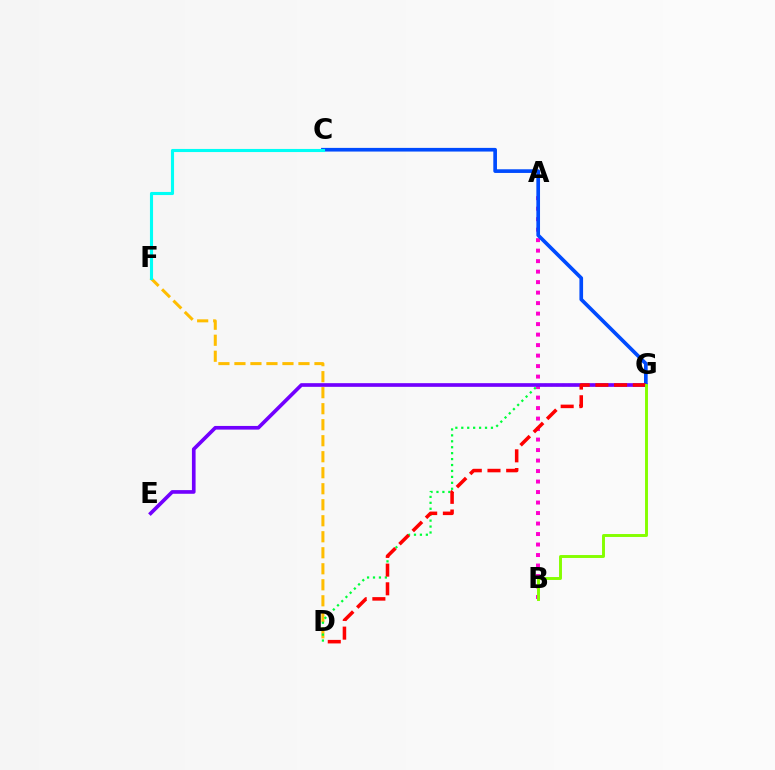{('D', 'F'): [{'color': '#ffbd00', 'line_style': 'dashed', 'thickness': 2.17}], ('A', 'B'): [{'color': '#ff00cf', 'line_style': 'dotted', 'thickness': 2.85}], ('D', 'G'): [{'color': '#00ff39', 'line_style': 'dotted', 'thickness': 1.61}, {'color': '#ff0000', 'line_style': 'dashed', 'thickness': 2.54}], ('E', 'G'): [{'color': '#7200ff', 'line_style': 'solid', 'thickness': 2.64}], ('C', 'G'): [{'color': '#004bff', 'line_style': 'solid', 'thickness': 2.64}], ('C', 'F'): [{'color': '#00fff6', 'line_style': 'solid', 'thickness': 2.23}], ('B', 'G'): [{'color': '#84ff00', 'line_style': 'solid', 'thickness': 2.11}]}